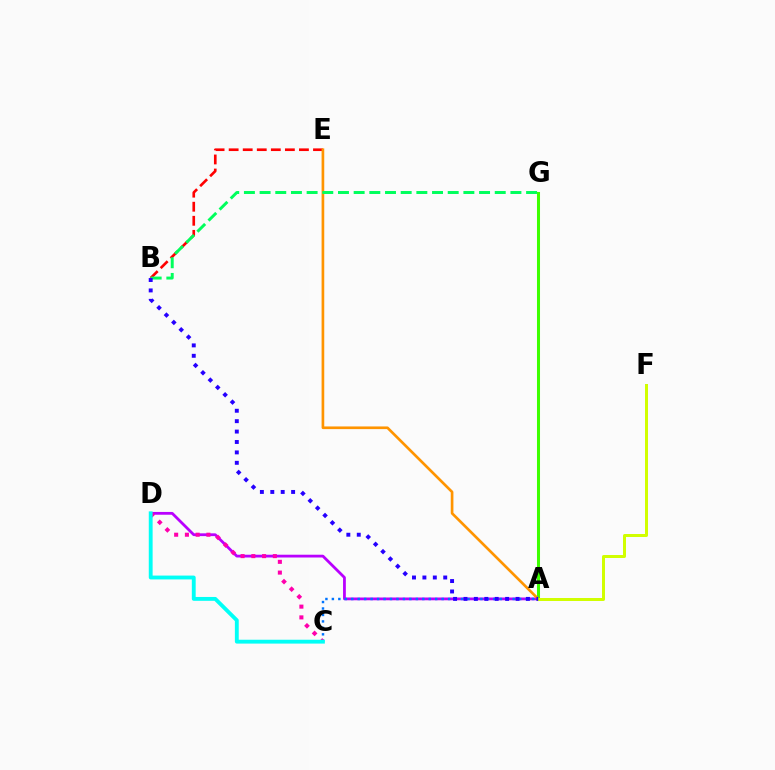{('B', 'E'): [{'color': '#ff0000', 'line_style': 'dashed', 'thickness': 1.91}], ('A', 'D'): [{'color': '#b900ff', 'line_style': 'solid', 'thickness': 2.0}], ('A', 'C'): [{'color': '#0074ff', 'line_style': 'dotted', 'thickness': 1.75}], ('C', 'D'): [{'color': '#ff00ac', 'line_style': 'dotted', 'thickness': 2.92}, {'color': '#00fff6', 'line_style': 'solid', 'thickness': 2.78}], ('A', 'G'): [{'color': '#3dff00', 'line_style': 'solid', 'thickness': 2.19}], ('A', 'E'): [{'color': '#ff9400', 'line_style': 'solid', 'thickness': 1.92}], ('B', 'G'): [{'color': '#00ff5c', 'line_style': 'dashed', 'thickness': 2.13}], ('A', 'F'): [{'color': '#d1ff00', 'line_style': 'solid', 'thickness': 2.15}], ('A', 'B'): [{'color': '#2500ff', 'line_style': 'dotted', 'thickness': 2.83}]}